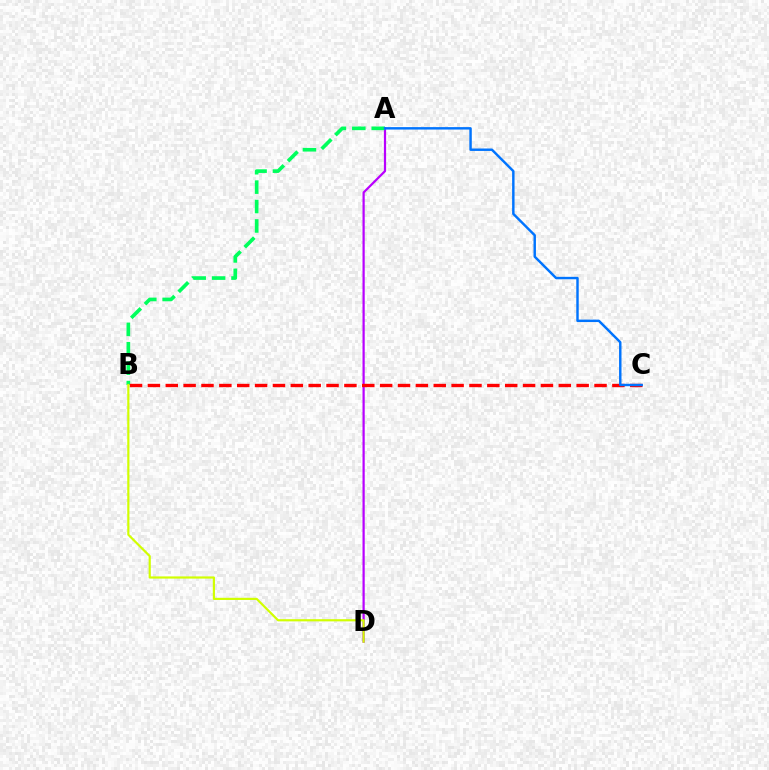{('A', 'D'): [{'color': '#b900ff', 'line_style': 'solid', 'thickness': 1.6}], ('A', 'B'): [{'color': '#00ff5c', 'line_style': 'dashed', 'thickness': 2.64}], ('B', 'C'): [{'color': '#ff0000', 'line_style': 'dashed', 'thickness': 2.43}], ('A', 'C'): [{'color': '#0074ff', 'line_style': 'solid', 'thickness': 1.76}], ('B', 'D'): [{'color': '#d1ff00', 'line_style': 'solid', 'thickness': 1.57}]}